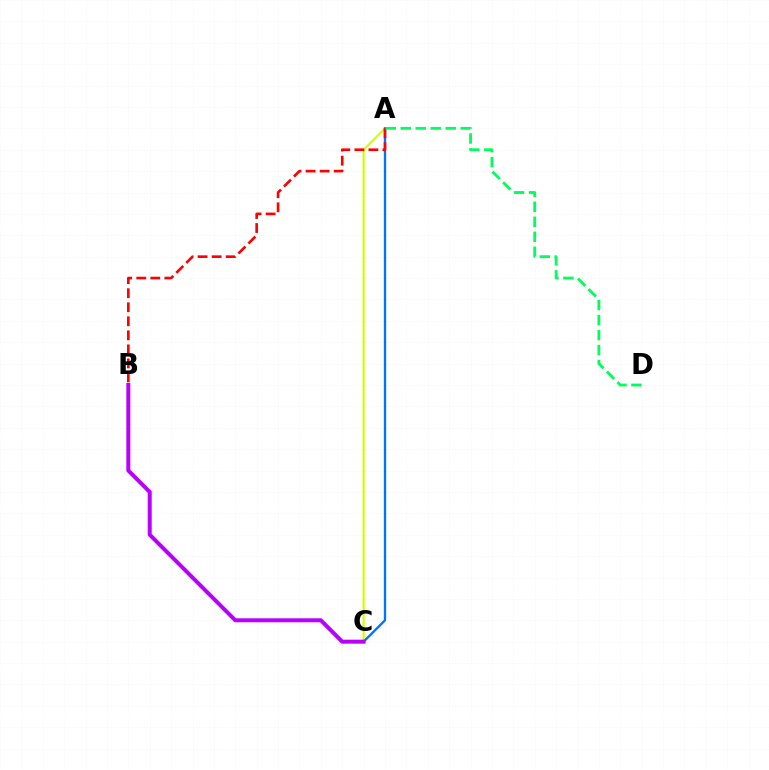{('A', 'C'): [{'color': '#d1ff00', 'line_style': 'solid', 'thickness': 1.55}, {'color': '#0074ff', 'line_style': 'solid', 'thickness': 1.68}], ('B', 'C'): [{'color': '#b900ff', 'line_style': 'solid', 'thickness': 2.87}], ('A', 'B'): [{'color': '#ff0000', 'line_style': 'dashed', 'thickness': 1.91}], ('A', 'D'): [{'color': '#00ff5c', 'line_style': 'dashed', 'thickness': 2.04}]}